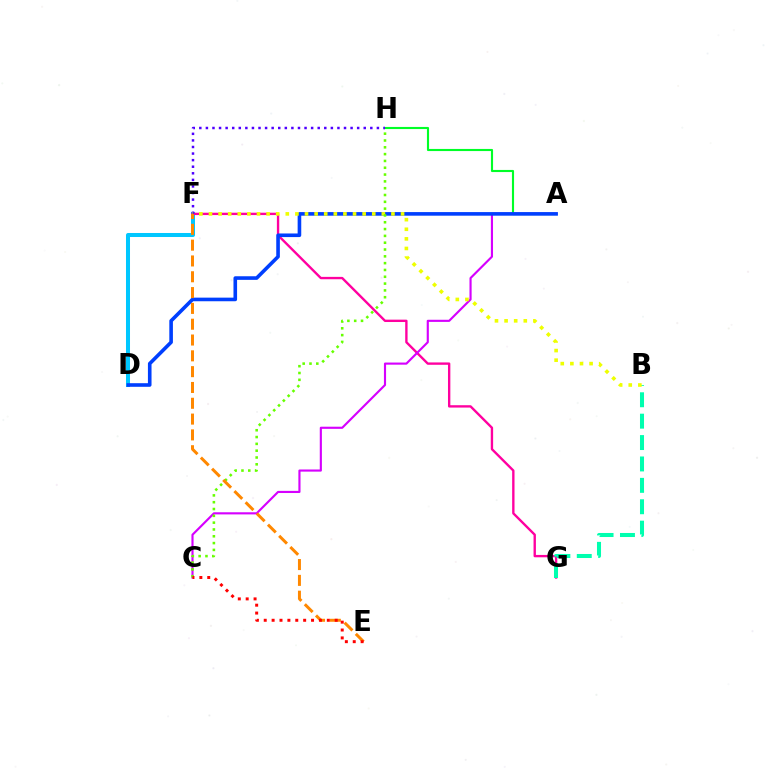{('D', 'F'): [{'color': '#00c7ff', 'line_style': 'solid', 'thickness': 2.89}], ('F', 'G'): [{'color': '#ff00a0', 'line_style': 'solid', 'thickness': 1.7}], ('A', 'H'): [{'color': '#00ff27', 'line_style': 'solid', 'thickness': 1.53}], ('F', 'H'): [{'color': '#4f00ff', 'line_style': 'dotted', 'thickness': 1.79}], ('A', 'C'): [{'color': '#d600ff', 'line_style': 'solid', 'thickness': 1.54}], ('B', 'G'): [{'color': '#00ffaf', 'line_style': 'dashed', 'thickness': 2.91}], ('A', 'D'): [{'color': '#003fff', 'line_style': 'solid', 'thickness': 2.6}], ('B', 'F'): [{'color': '#eeff00', 'line_style': 'dotted', 'thickness': 2.61}], ('C', 'H'): [{'color': '#66ff00', 'line_style': 'dotted', 'thickness': 1.85}], ('E', 'F'): [{'color': '#ff8800', 'line_style': 'dashed', 'thickness': 2.15}], ('C', 'E'): [{'color': '#ff0000', 'line_style': 'dotted', 'thickness': 2.14}]}